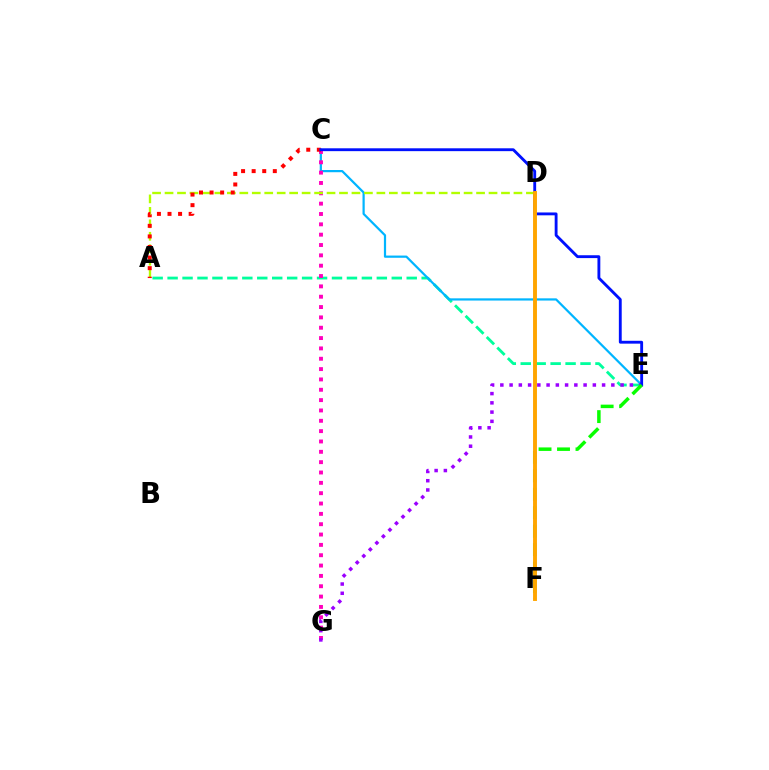{('A', 'E'): [{'color': '#00ff9d', 'line_style': 'dashed', 'thickness': 2.03}], ('C', 'E'): [{'color': '#00b5ff', 'line_style': 'solid', 'thickness': 1.59}, {'color': '#0010ff', 'line_style': 'solid', 'thickness': 2.06}], ('C', 'G'): [{'color': '#ff00bd', 'line_style': 'dotted', 'thickness': 2.81}], ('A', 'D'): [{'color': '#b3ff00', 'line_style': 'dashed', 'thickness': 1.69}], ('A', 'C'): [{'color': '#ff0000', 'line_style': 'dotted', 'thickness': 2.87}], ('E', 'G'): [{'color': '#9b00ff', 'line_style': 'dotted', 'thickness': 2.51}], ('E', 'F'): [{'color': '#08ff00', 'line_style': 'dashed', 'thickness': 2.51}], ('D', 'F'): [{'color': '#ffa500', 'line_style': 'solid', 'thickness': 2.81}]}